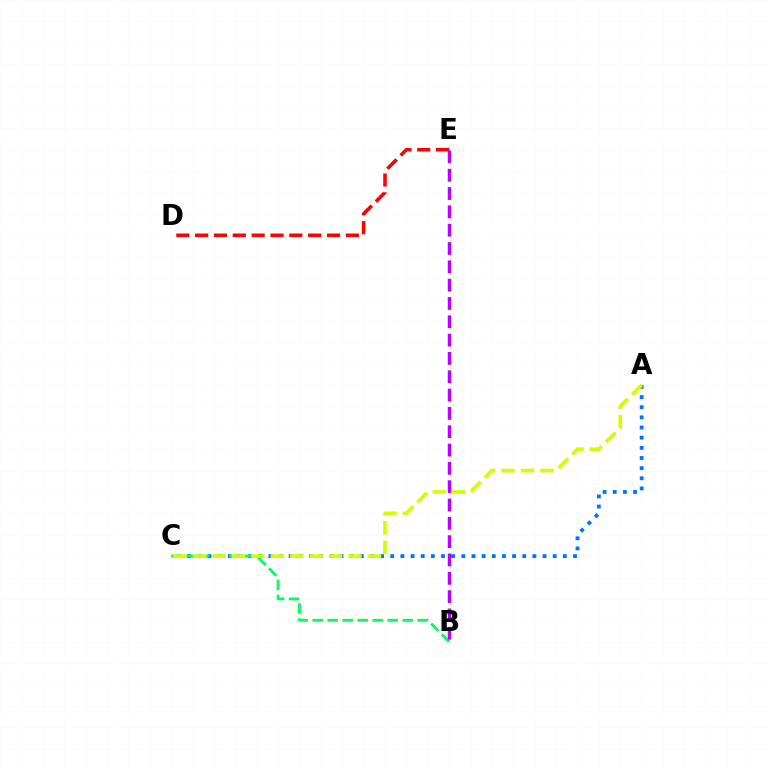{('A', 'C'): [{'color': '#0074ff', 'line_style': 'dotted', 'thickness': 2.76}, {'color': '#d1ff00', 'line_style': 'dashed', 'thickness': 2.64}], ('B', 'C'): [{'color': '#00ff5c', 'line_style': 'dashed', 'thickness': 2.04}], ('B', 'E'): [{'color': '#b900ff', 'line_style': 'dashed', 'thickness': 2.49}], ('D', 'E'): [{'color': '#ff0000', 'line_style': 'dashed', 'thickness': 2.56}]}